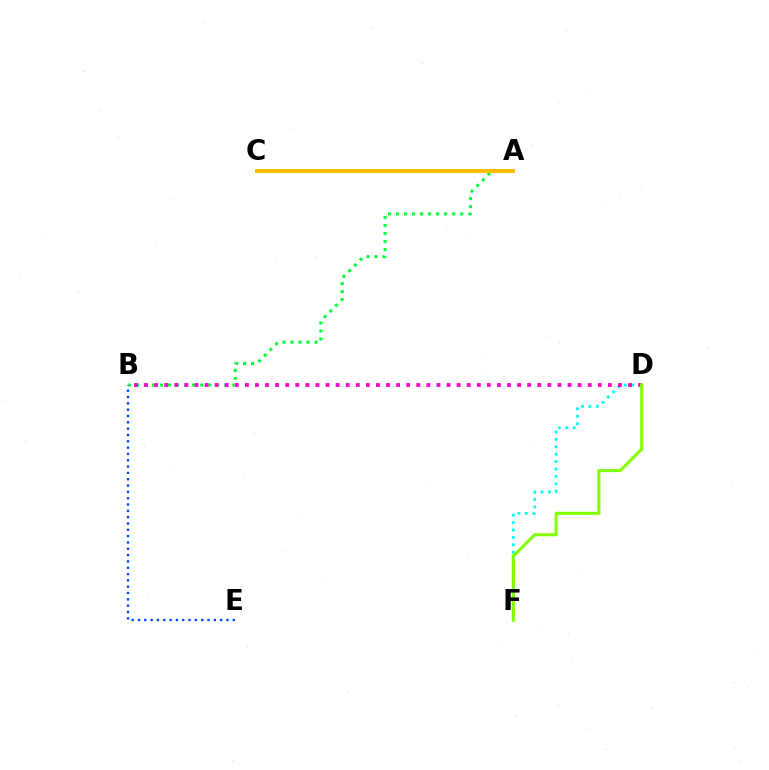{('A', 'C'): [{'color': '#ff0000', 'line_style': 'dotted', 'thickness': 1.73}, {'color': '#7200ff', 'line_style': 'dashed', 'thickness': 1.67}, {'color': '#ffbd00', 'line_style': 'solid', 'thickness': 2.91}], ('D', 'F'): [{'color': '#00fff6', 'line_style': 'dotted', 'thickness': 2.01}, {'color': '#84ff00', 'line_style': 'solid', 'thickness': 2.24}], ('A', 'B'): [{'color': '#00ff39', 'line_style': 'dotted', 'thickness': 2.18}], ('B', 'D'): [{'color': '#ff00cf', 'line_style': 'dotted', 'thickness': 2.74}], ('B', 'E'): [{'color': '#004bff', 'line_style': 'dotted', 'thickness': 1.72}]}